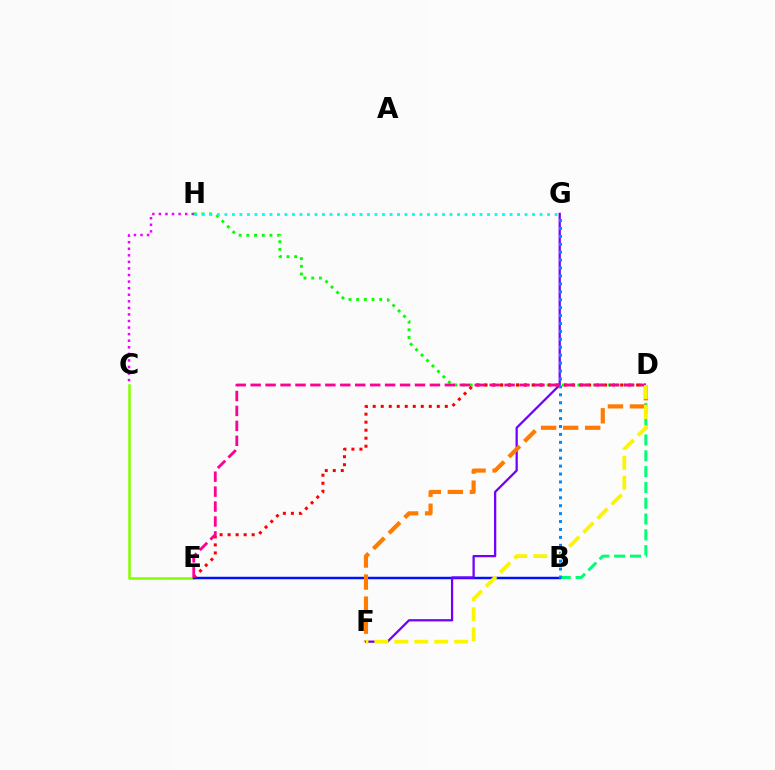{('C', 'E'): [{'color': '#84ff00', 'line_style': 'solid', 'thickness': 1.83}], ('D', 'H'): [{'color': '#08ff00', 'line_style': 'dotted', 'thickness': 2.09}], ('B', 'D'): [{'color': '#00ff74', 'line_style': 'dashed', 'thickness': 2.15}], ('G', 'H'): [{'color': '#00fff6', 'line_style': 'dotted', 'thickness': 2.04}], ('C', 'H'): [{'color': '#ee00ff', 'line_style': 'dotted', 'thickness': 1.78}], ('B', 'E'): [{'color': '#0010ff', 'line_style': 'solid', 'thickness': 1.78}], ('F', 'G'): [{'color': '#7200ff', 'line_style': 'solid', 'thickness': 1.63}], ('D', 'F'): [{'color': '#ff7c00', 'line_style': 'dashed', 'thickness': 3.0}, {'color': '#fcf500', 'line_style': 'dashed', 'thickness': 2.71}], ('D', 'E'): [{'color': '#ff0000', 'line_style': 'dotted', 'thickness': 2.18}, {'color': '#ff0094', 'line_style': 'dashed', 'thickness': 2.03}], ('B', 'G'): [{'color': '#008cff', 'line_style': 'dotted', 'thickness': 2.15}]}